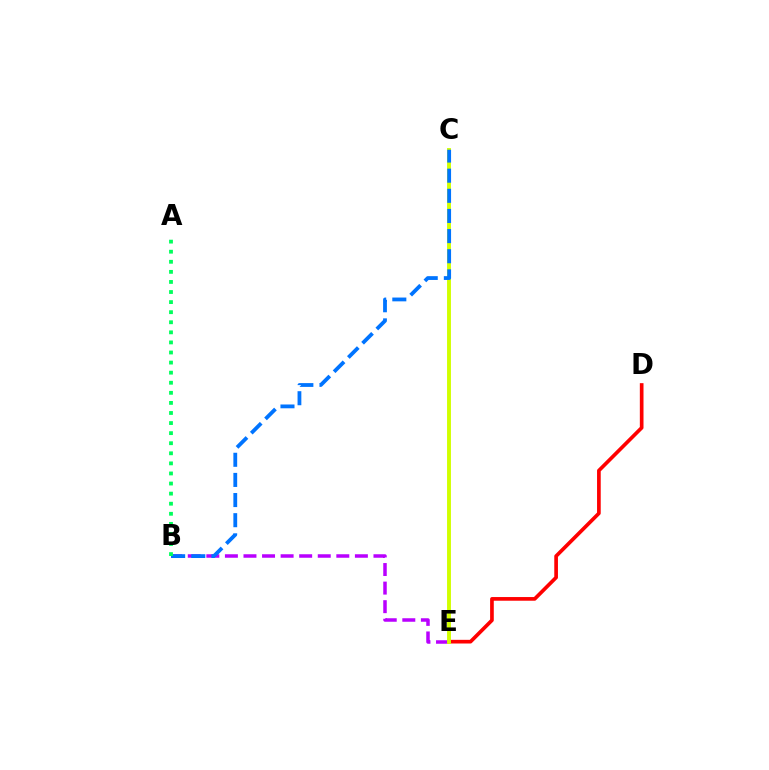{('B', 'E'): [{'color': '#b900ff', 'line_style': 'dashed', 'thickness': 2.52}], ('D', 'E'): [{'color': '#ff0000', 'line_style': 'solid', 'thickness': 2.64}], ('C', 'E'): [{'color': '#d1ff00', 'line_style': 'solid', 'thickness': 2.81}], ('B', 'C'): [{'color': '#0074ff', 'line_style': 'dashed', 'thickness': 2.74}], ('A', 'B'): [{'color': '#00ff5c', 'line_style': 'dotted', 'thickness': 2.74}]}